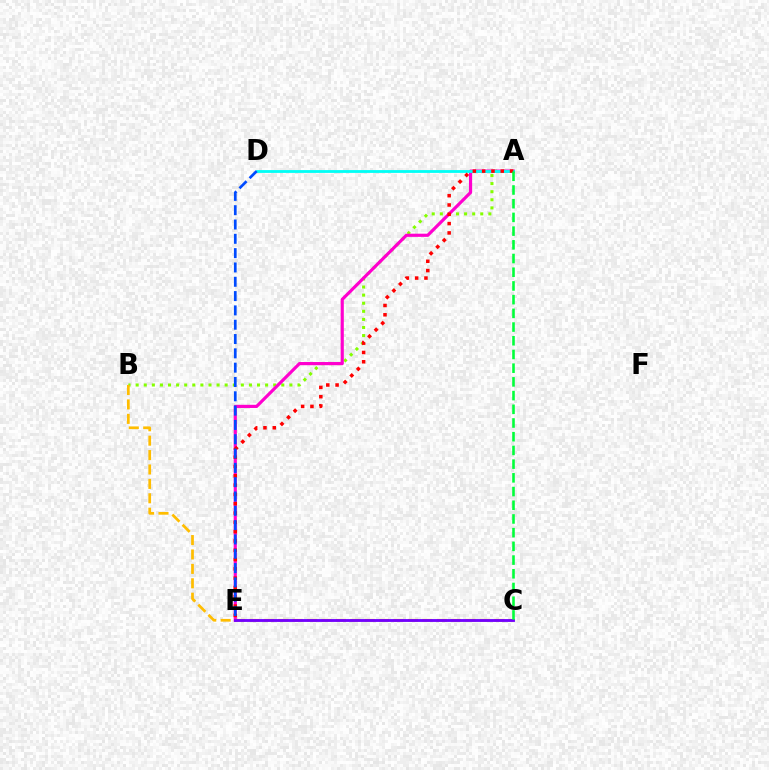{('A', 'B'): [{'color': '#84ff00', 'line_style': 'dotted', 'thickness': 2.2}], ('A', 'E'): [{'color': '#ff00cf', 'line_style': 'solid', 'thickness': 2.28}, {'color': '#ff0000', 'line_style': 'dotted', 'thickness': 2.53}], ('A', 'D'): [{'color': '#00fff6', 'line_style': 'solid', 'thickness': 2.02}], ('D', 'E'): [{'color': '#004bff', 'line_style': 'dashed', 'thickness': 1.94}], ('B', 'C'): [{'color': '#ffbd00', 'line_style': 'dashed', 'thickness': 1.96}], ('C', 'E'): [{'color': '#7200ff', 'line_style': 'solid', 'thickness': 2.05}], ('A', 'C'): [{'color': '#00ff39', 'line_style': 'dashed', 'thickness': 1.86}]}